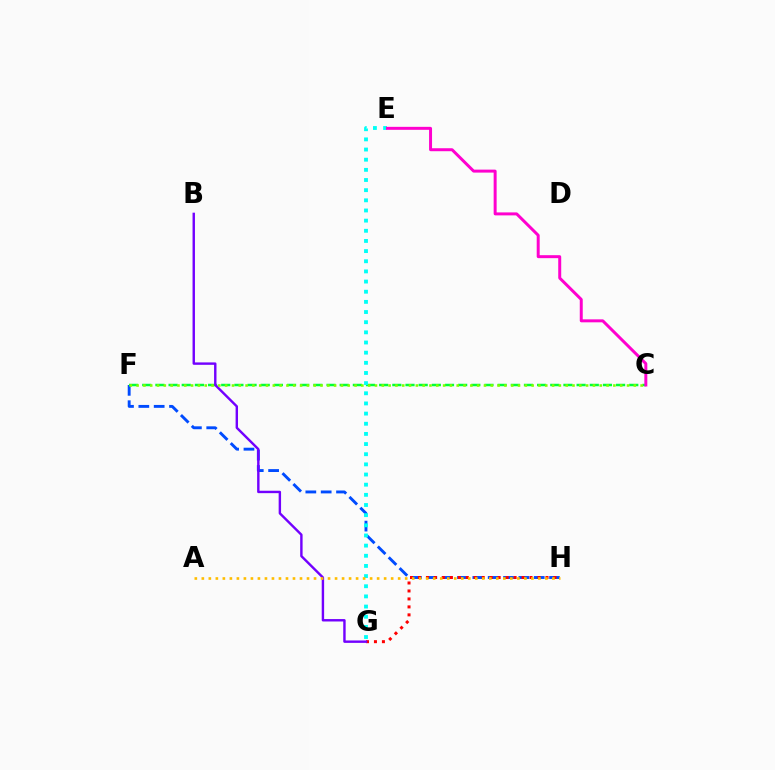{('F', 'H'): [{'color': '#004bff', 'line_style': 'dashed', 'thickness': 2.08}], ('C', 'F'): [{'color': '#00ff39', 'line_style': 'dashed', 'thickness': 1.79}, {'color': '#84ff00', 'line_style': 'dotted', 'thickness': 1.85}], ('G', 'H'): [{'color': '#ff0000', 'line_style': 'dotted', 'thickness': 2.17}], ('E', 'G'): [{'color': '#00fff6', 'line_style': 'dotted', 'thickness': 2.76}], ('B', 'G'): [{'color': '#7200ff', 'line_style': 'solid', 'thickness': 1.74}], ('C', 'E'): [{'color': '#ff00cf', 'line_style': 'solid', 'thickness': 2.14}], ('A', 'H'): [{'color': '#ffbd00', 'line_style': 'dotted', 'thickness': 1.91}]}